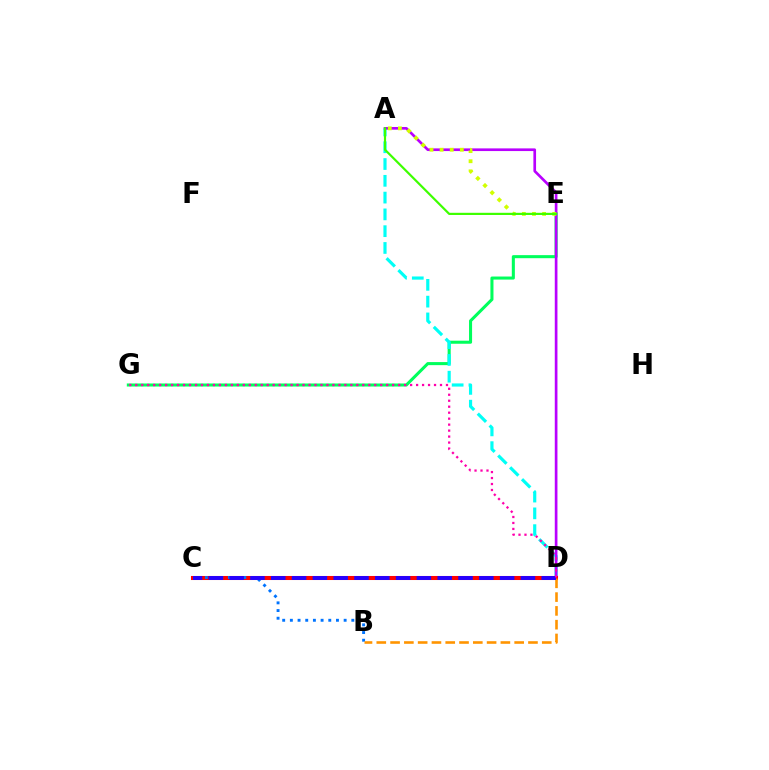{('E', 'G'): [{'color': '#00ff5c', 'line_style': 'solid', 'thickness': 2.2}], ('A', 'D'): [{'color': '#00fff6', 'line_style': 'dashed', 'thickness': 2.28}, {'color': '#b900ff', 'line_style': 'solid', 'thickness': 1.92}], ('C', 'D'): [{'color': '#ff0000', 'line_style': 'solid', 'thickness': 2.92}, {'color': '#2500ff', 'line_style': 'dashed', 'thickness': 2.83}], ('B', 'C'): [{'color': '#0074ff', 'line_style': 'dotted', 'thickness': 2.09}], ('A', 'E'): [{'color': '#d1ff00', 'line_style': 'dotted', 'thickness': 2.75}, {'color': '#3dff00', 'line_style': 'solid', 'thickness': 1.58}], ('B', 'D'): [{'color': '#ff9400', 'line_style': 'dashed', 'thickness': 1.87}], ('D', 'G'): [{'color': '#ff00ac', 'line_style': 'dotted', 'thickness': 1.62}]}